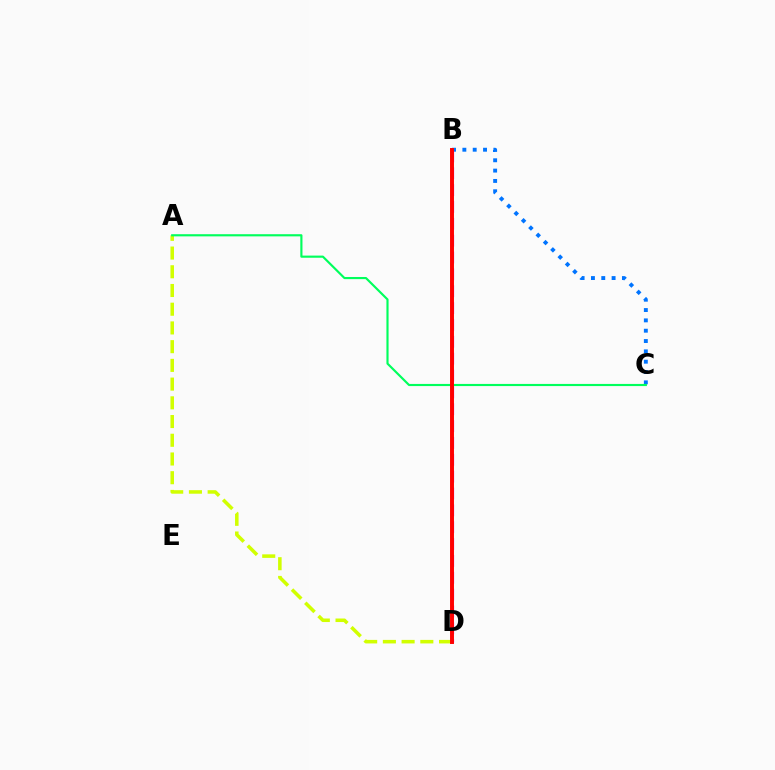{('A', 'D'): [{'color': '#d1ff00', 'line_style': 'dashed', 'thickness': 2.54}], ('B', 'C'): [{'color': '#0074ff', 'line_style': 'dotted', 'thickness': 2.81}], ('B', 'D'): [{'color': '#b900ff', 'line_style': 'dashed', 'thickness': 2.29}, {'color': '#ff0000', 'line_style': 'solid', 'thickness': 2.84}], ('A', 'C'): [{'color': '#00ff5c', 'line_style': 'solid', 'thickness': 1.55}]}